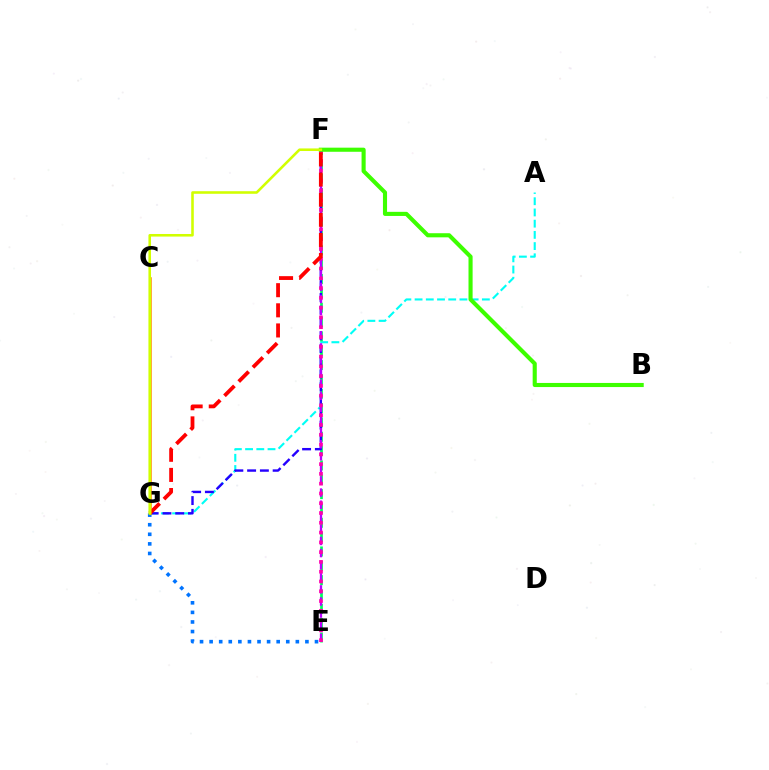{('A', 'G'): [{'color': '#00fff6', 'line_style': 'dashed', 'thickness': 1.52}], ('E', 'F'): [{'color': '#00ff5c', 'line_style': 'dashed', 'thickness': 1.95}, {'color': '#b900ff', 'line_style': 'dashed', 'thickness': 1.64}, {'color': '#ff00ac', 'line_style': 'dotted', 'thickness': 2.66}], ('F', 'G'): [{'color': '#2500ff', 'line_style': 'dashed', 'thickness': 1.73}, {'color': '#ff0000', 'line_style': 'dashed', 'thickness': 2.73}, {'color': '#d1ff00', 'line_style': 'solid', 'thickness': 1.86}], ('E', 'G'): [{'color': '#0074ff', 'line_style': 'dotted', 'thickness': 2.6}], ('B', 'F'): [{'color': '#3dff00', 'line_style': 'solid', 'thickness': 2.96}], ('C', 'G'): [{'color': '#ff9400', 'line_style': 'solid', 'thickness': 1.83}]}